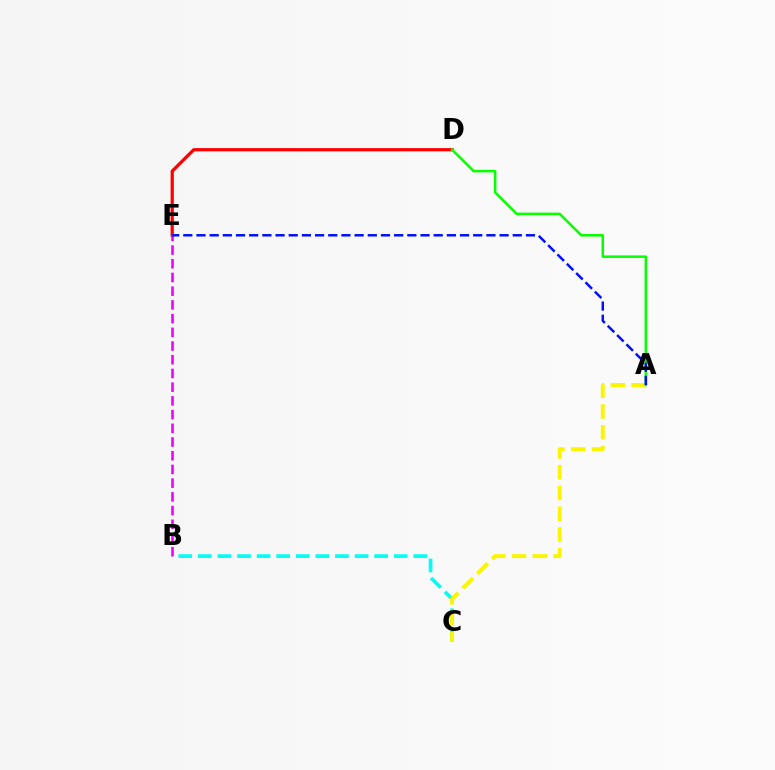{('B', 'C'): [{'color': '#00fff6', 'line_style': 'dashed', 'thickness': 2.66}], ('A', 'C'): [{'color': '#fcf500', 'line_style': 'dashed', 'thickness': 2.82}], ('D', 'E'): [{'color': '#ff0000', 'line_style': 'solid', 'thickness': 2.32}], ('B', 'E'): [{'color': '#ee00ff', 'line_style': 'dashed', 'thickness': 1.86}], ('A', 'D'): [{'color': '#08ff00', 'line_style': 'solid', 'thickness': 1.83}], ('A', 'E'): [{'color': '#0010ff', 'line_style': 'dashed', 'thickness': 1.79}]}